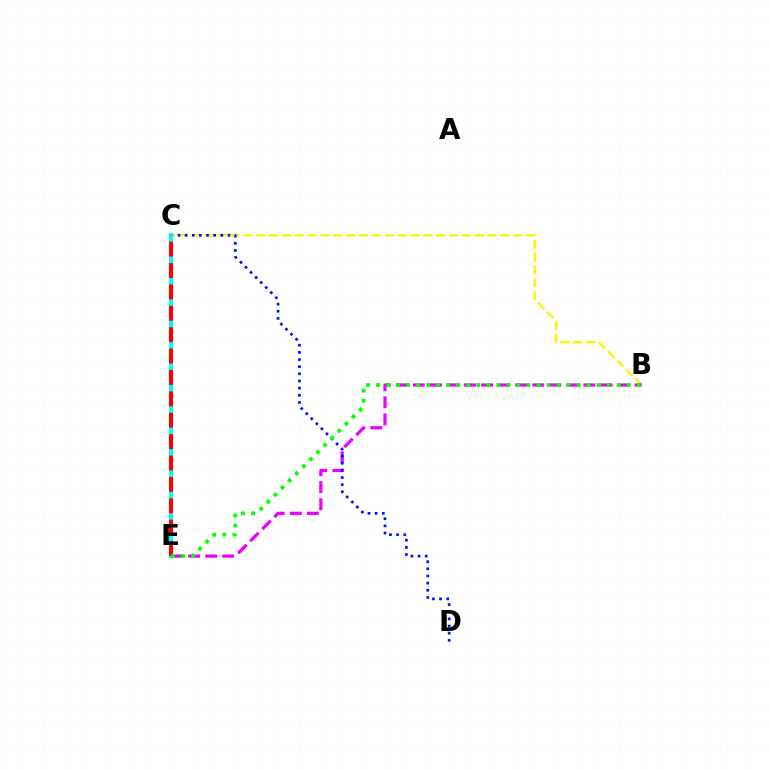{('B', 'C'): [{'color': '#fcf500', 'line_style': 'dashed', 'thickness': 1.75}], ('B', 'E'): [{'color': '#ee00ff', 'line_style': 'dashed', 'thickness': 2.32}, {'color': '#08ff00', 'line_style': 'dotted', 'thickness': 2.73}], ('C', 'D'): [{'color': '#0010ff', 'line_style': 'dotted', 'thickness': 1.94}], ('C', 'E'): [{'color': '#00fff6', 'line_style': 'solid', 'thickness': 2.97}, {'color': '#ff0000', 'line_style': 'dashed', 'thickness': 2.91}]}